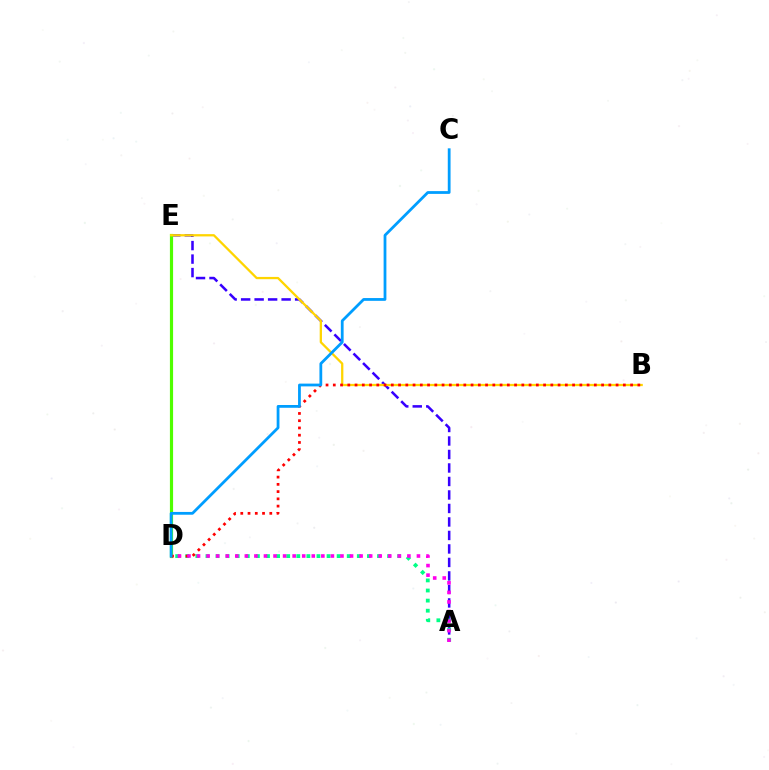{('A', 'E'): [{'color': '#3700ff', 'line_style': 'dashed', 'thickness': 1.83}], ('D', 'E'): [{'color': '#4fff00', 'line_style': 'solid', 'thickness': 2.29}], ('B', 'E'): [{'color': '#ffd500', 'line_style': 'solid', 'thickness': 1.64}], ('A', 'D'): [{'color': '#00ff86', 'line_style': 'dotted', 'thickness': 2.74}, {'color': '#ff00ed', 'line_style': 'dotted', 'thickness': 2.6}], ('B', 'D'): [{'color': '#ff0000', 'line_style': 'dotted', 'thickness': 1.97}], ('C', 'D'): [{'color': '#009eff', 'line_style': 'solid', 'thickness': 2.0}]}